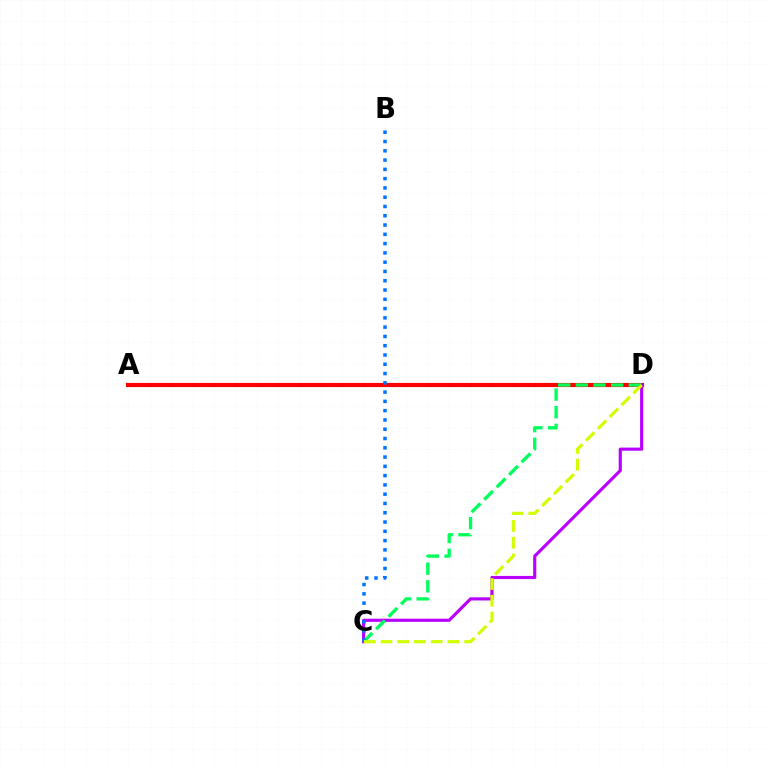{('A', 'D'): [{'color': '#ff0000', 'line_style': 'solid', 'thickness': 2.97}], ('C', 'D'): [{'color': '#b900ff', 'line_style': 'solid', 'thickness': 2.27}, {'color': '#00ff5c', 'line_style': 'dashed', 'thickness': 2.4}, {'color': '#d1ff00', 'line_style': 'dashed', 'thickness': 2.27}], ('B', 'C'): [{'color': '#0074ff', 'line_style': 'dotted', 'thickness': 2.52}]}